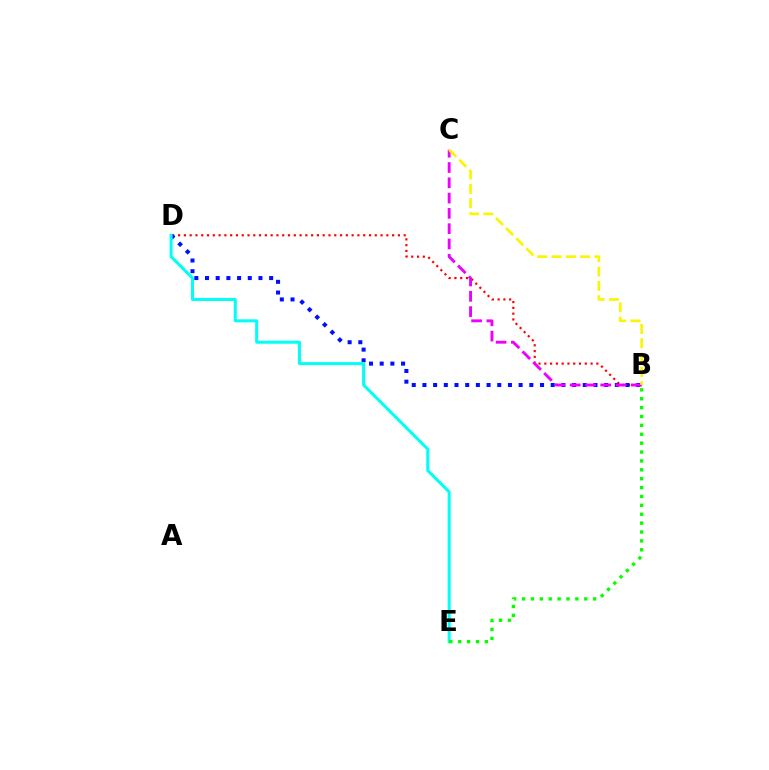{('B', 'D'): [{'color': '#ff0000', 'line_style': 'dotted', 'thickness': 1.57}, {'color': '#0010ff', 'line_style': 'dotted', 'thickness': 2.9}], ('D', 'E'): [{'color': '#00fff6', 'line_style': 'solid', 'thickness': 2.18}], ('B', 'E'): [{'color': '#08ff00', 'line_style': 'dotted', 'thickness': 2.41}], ('B', 'C'): [{'color': '#ee00ff', 'line_style': 'dashed', 'thickness': 2.08}, {'color': '#fcf500', 'line_style': 'dashed', 'thickness': 1.94}]}